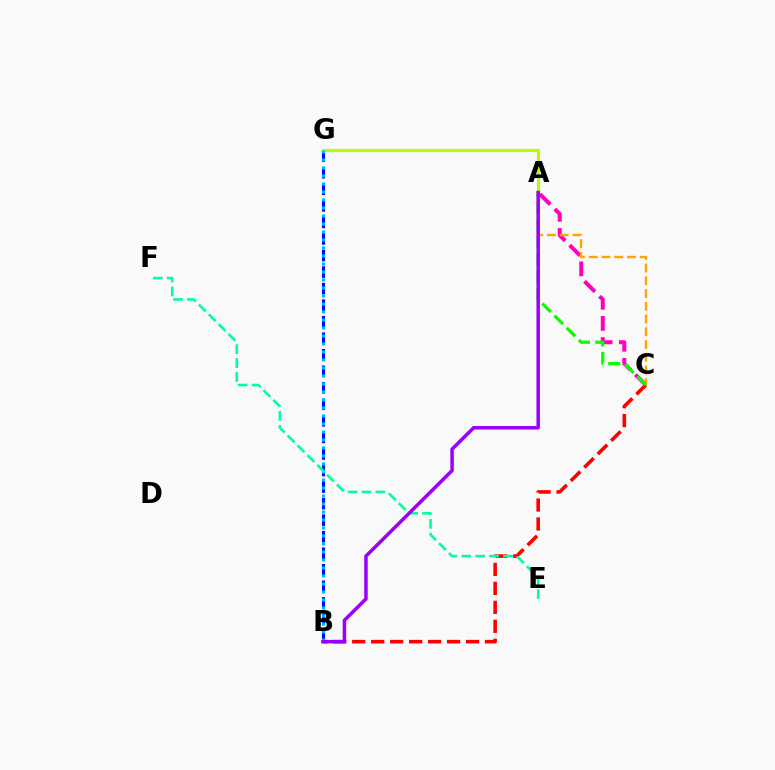{('B', 'G'): [{'color': '#0010ff', 'line_style': 'dashed', 'thickness': 2.25}, {'color': '#00b5ff', 'line_style': 'dotted', 'thickness': 2.17}], ('A', 'C'): [{'color': '#ff00bd', 'line_style': 'dashed', 'thickness': 2.88}, {'color': '#ffa500', 'line_style': 'dashed', 'thickness': 1.73}, {'color': '#08ff00', 'line_style': 'dashed', 'thickness': 2.34}], ('A', 'G'): [{'color': '#b3ff00', 'line_style': 'solid', 'thickness': 2.27}], ('B', 'C'): [{'color': '#ff0000', 'line_style': 'dashed', 'thickness': 2.58}], ('E', 'F'): [{'color': '#00ff9d', 'line_style': 'dashed', 'thickness': 1.89}], ('A', 'B'): [{'color': '#9b00ff', 'line_style': 'solid', 'thickness': 2.52}]}